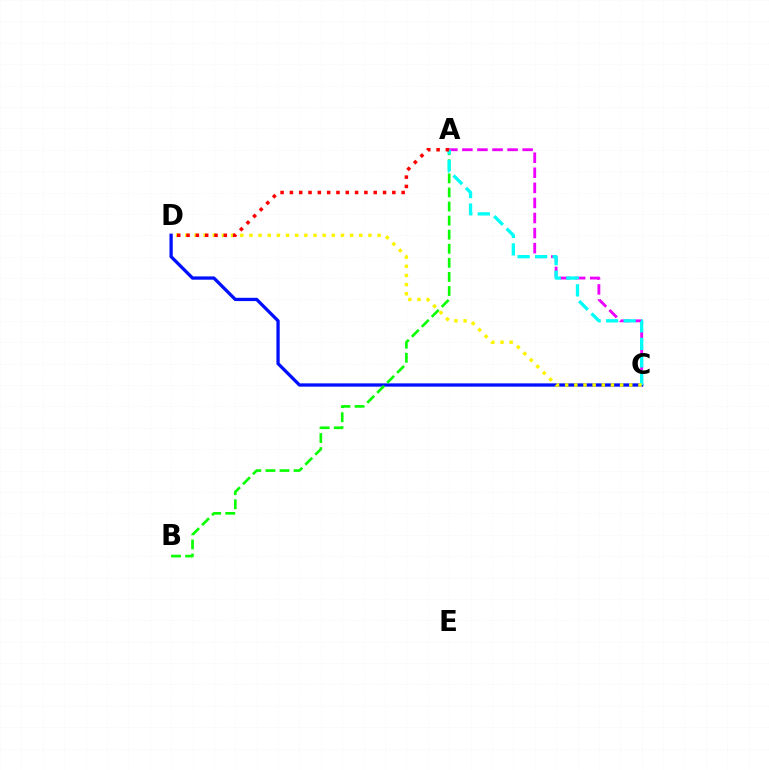{('C', 'D'): [{'color': '#0010ff', 'line_style': 'solid', 'thickness': 2.36}, {'color': '#fcf500', 'line_style': 'dotted', 'thickness': 2.49}], ('A', 'C'): [{'color': '#ee00ff', 'line_style': 'dashed', 'thickness': 2.05}, {'color': '#00fff6', 'line_style': 'dashed', 'thickness': 2.38}], ('A', 'B'): [{'color': '#08ff00', 'line_style': 'dashed', 'thickness': 1.91}], ('A', 'D'): [{'color': '#ff0000', 'line_style': 'dotted', 'thickness': 2.53}]}